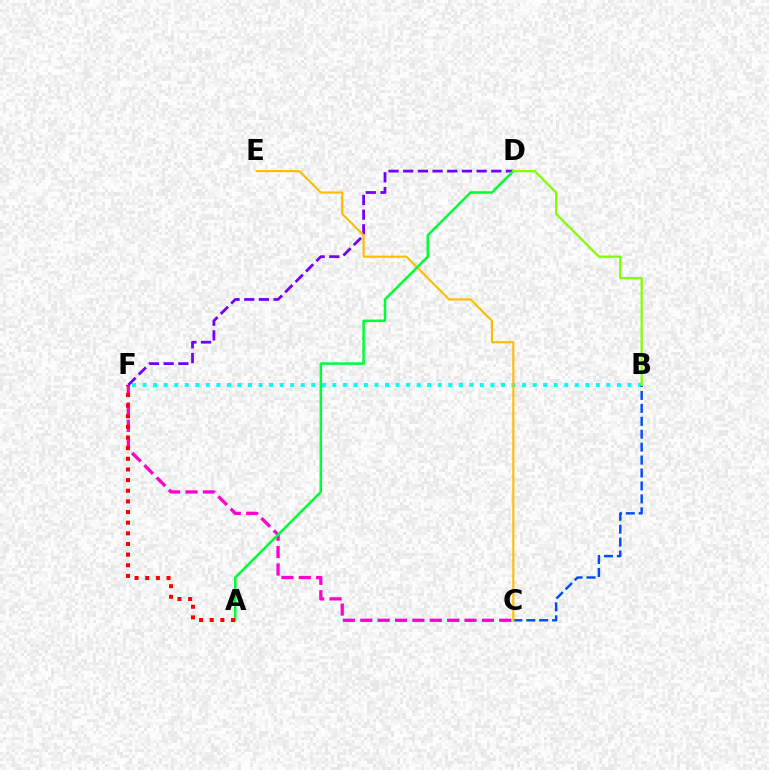{('D', 'F'): [{'color': '#7200ff', 'line_style': 'dashed', 'thickness': 2.0}], ('B', 'F'): [{'color': '#00fff6', 'line_style': 'dotted', 'thickness': 2.86}], ('B', 'C'): [{'color': '#004bff', 'line_style': 'dashed', 'thickness': 1.76}], ('C', 'E'): [{'color': '#ffbd00', 'line_style': 'solid', 'thickness': 1.54}], ('C', 'F'): [{'color': '#ff00cf', 'line_style': 'dashed', 'thickness': 2.36}], ('A', 'D'): [{'color': '#00ff39', 'line_style': 'solid', 'thickness': 1.82}], ('A', 'F'): [{'color': '#ff0000', 'line_style': 'dotted', 'thickness': 2.89}], ('B', 'D'): [{'color': '#84ff00', 'line_style': 'solid', 'thickness': 1.63}]}